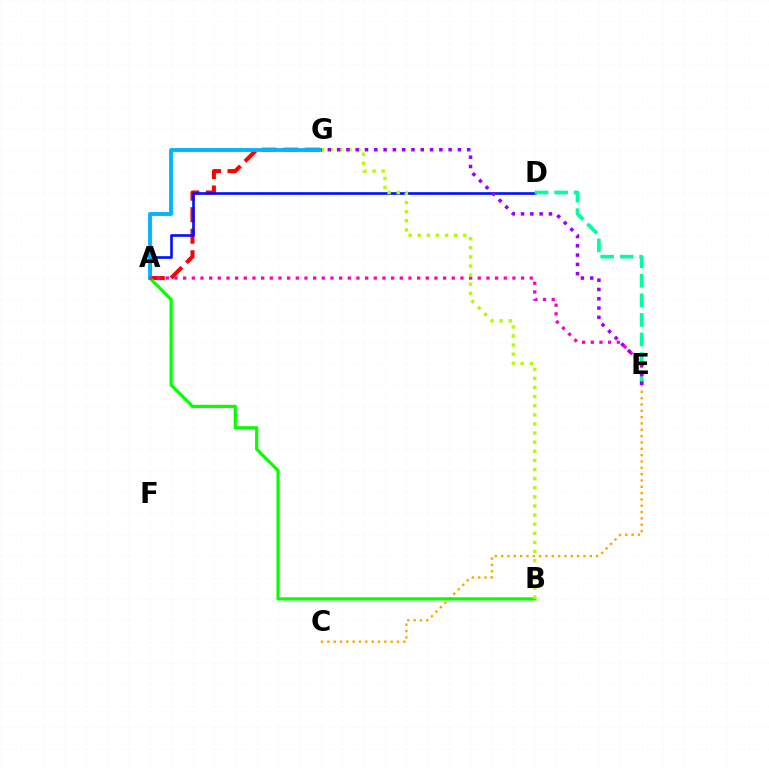{('A', 'G'): [{'color': '#ff0000', 'line_style': 'dashed', 'thickness': 2.92}, {'color': '#00b5ff', 'line_style': 'solid', 'thickness': 2.77}], ('C', 'E'): [{'color': '#ffa500', 'line_style': 'dotted', 'thickness': 1.72}], ('A', 'D'): [{'color': '#0010ff', 'line_style': 'solid', 'thickness': 1.89}], ('A', 'B'): [{'color': '#08ff00', 'line_style': 'solid', 'thickness': 2.3}], ('D', 'E'): [{'color': '#00ff9d', 'line_style': 'dashed', 'thickness': 2.65}], ('A', 'E'): [{'color': '#ff00bd', 'line_style': 'dotted', 'thickness': 2.35}], ('B', 'G'): [{'color': '#b3ff00', 'line_style': 'dotted', 'thickness': 2.48}], ('E', 'G'): [{'color': '#9b00ff', 'line_style': 'dotted', 'thickness': 2.52}]}